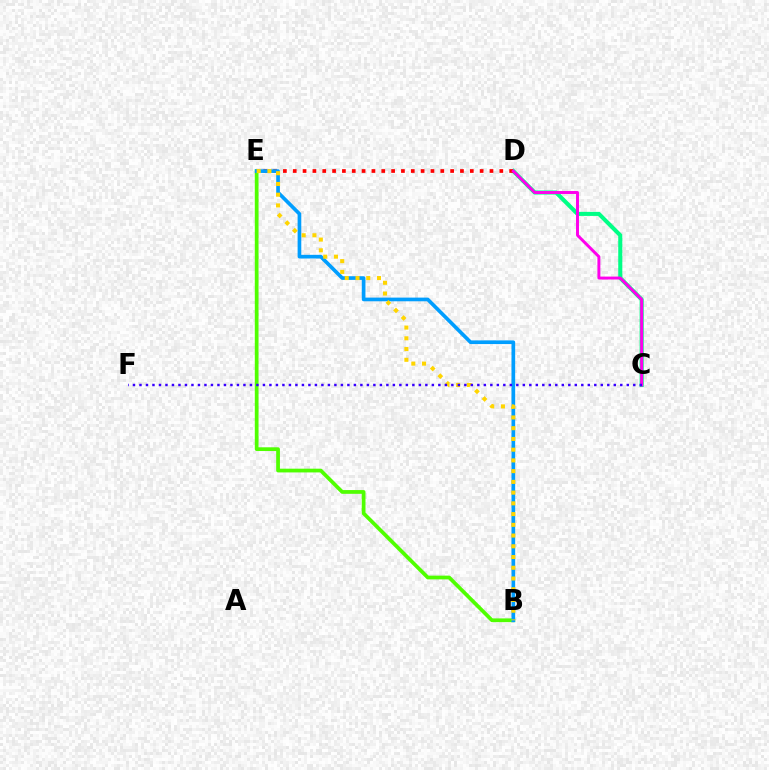{('C', 'D'): [{'color': '#00ff86', 'line_style': 'solid', 'thickness': 2.93}, {'color': '#ff00ed', 'line_style': 'solid', 'thickness': 2.12}], ('B', 'E'): [{'color': '#4fff00', 'line_style': 'solid', 'thickness': 2.7}, {'color': '#009eff', 'line_style': 'solid', 'thickness': 2.64}, {'color': '#ffd500', 'line_style': 'dotted', 'thickness': 2.92}], ('D', 'E'): [{'color': '#ff0000', 'line_style': 'dotted', 'thickness': 2.67}], ('C', 'F'): [{'color': '#3700ff', 'line_style': 'dotted', 'thickness': 1.77}]}